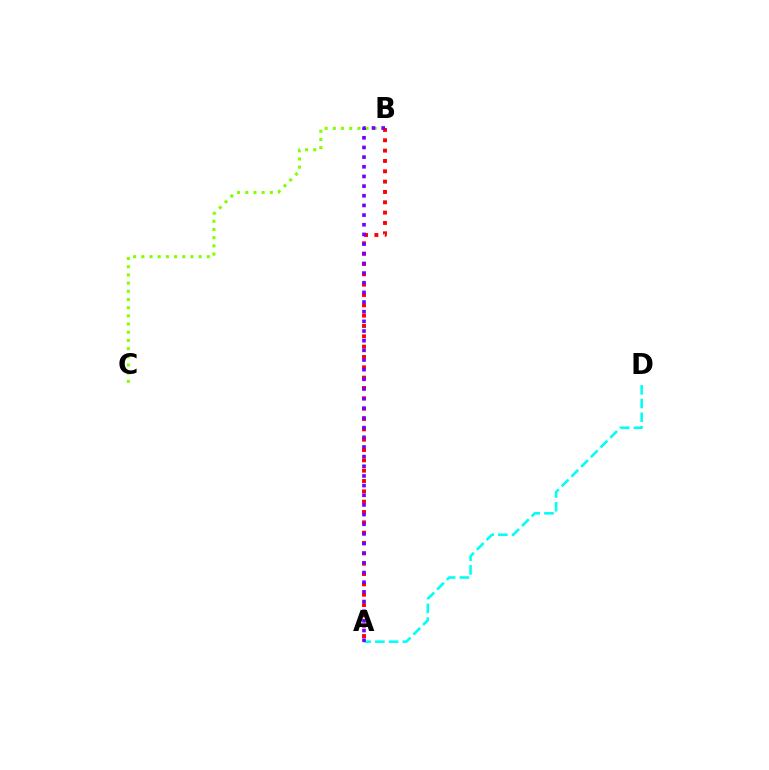{('B', 'C'): [{'color': '#84ff00', 'line_style': 'dotted', 'thickness': 2.22}], ('A', 'B'): [{'color': '#ff0000', 'line_style': 'dotted', 'thickness': 2.81}, {'color': '#7200ff', 'line_style': 'dotted', 'thickness': 2.62}], ('A', 'D'): [{'color': '#00fff6', 'line_style': 'dashed', 'thickness': 1.87}]}